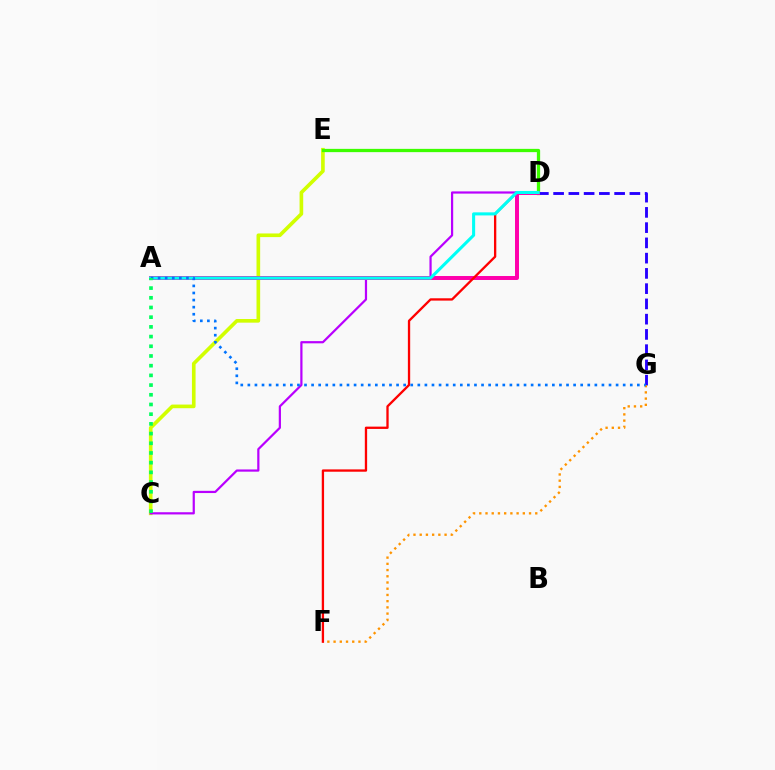{('C', 'E'): [{'color': '#d1ff00', 'line_style': 'solid', 'thickness': 2.62}], ('D', 'E'): [{'color': '#3dff00', 'line_style': 'solid', 'thickness': 2.35}], ('D', 'G'): [{'color': '#2500ff', 'line_style': 'dashed', 'thickness': 2.07}], ('C', 'D'): [{'color': '#b900ff', 'line_style': 'solid', 'thickness': 1.59}], ('A', 'D'): [{'color': '#ff00ac', 'line_style': 'solid', 'thickness': 2.86}, {'color': '#00fff6', 'line_style': 'solid', 'thickness': 2.21}], ('F', 'G'): [{'color': '#ff9400', 'line_style': 'dotted', 'thickness': 1.69}], ('D', 'F'): [{'color': '#ff0000', 'line_style': 'solid', 'thickness': 1.67}], ('A', 'G'): [{'color': '#0074ff', 'line_style': 'dotted', 'thickness': 1.92}], ('A', 'C'): [{'color': '#00ff5c', 'line_style': 'dotted', 'thickness': 2.64}]}